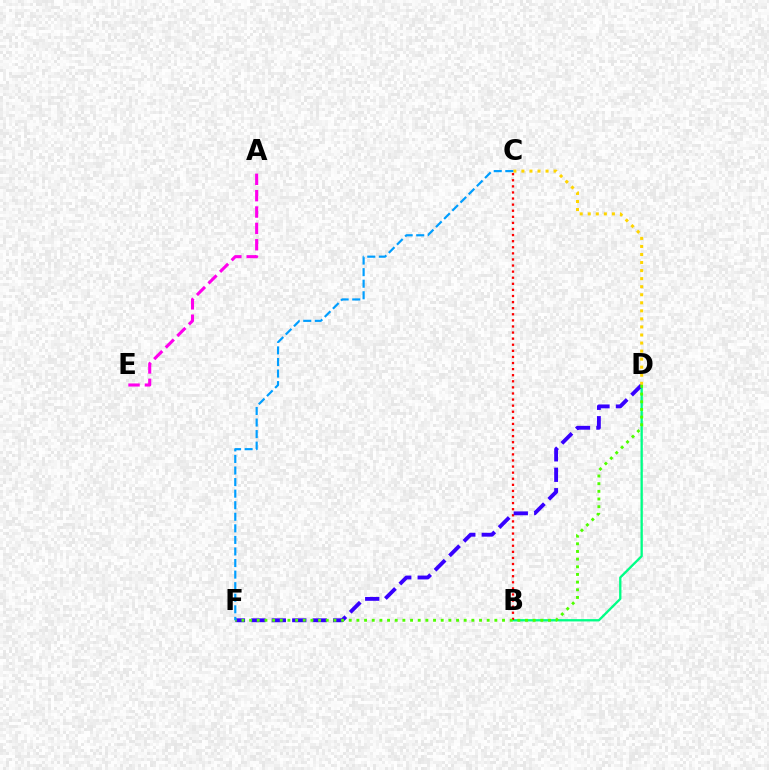{('B', 'D'): [{'color': '#00ff86', 'line_style': 'solid', 'thickness': 1.67}], ('A', 'E'): [{'color': '#ff00ed', 'line_style': 'dashed', 'thickness': 2.22}], ('B', 'C'): [{'color': '#ff0000', 'line_style': 'dotted', 'thickness': 1.66}], ('D', 'F'): [{'color': '#3700ff', 'line_style': 'dashed', 'thickness': 2.78}, {'color': '#4fff00', 'line_style': 'dotted', 'thickness': 2.08}], ('C', 'D'): [{'color': '#ffd500', 'line_style': 'dotted', 'thickness': 2.19}], ('C', 'F'): [{'color': '#009eff', 'line_style': 'dashed', 'thickness': 1.57}]}